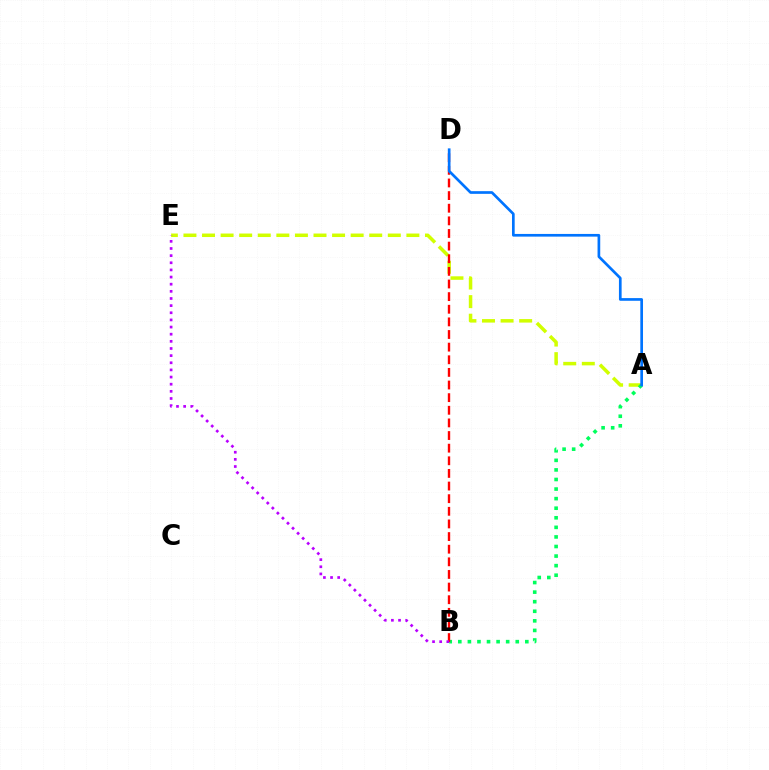{('A', 'E'): [{'color': '#d1ff00', 'line_style': 'dashed', 'thickness': 2.52}], ('A', 'B'): [{'color': '#00ff5c', 'line_style': 'dotted', 'thickness': 2.6}], ('B', 'D'): [{'color': '#ff0000', 'line_style': 'dashed', 'thickness': 1.72}], ('A', 'D'): [{'color': '#0074ff', 'line_style': 'solid', 'thickness': 1.93}], ('B', 'E'): [{'color': '#b900ff', 'line_style': 'dotted', 'thickness': 1.94}]}